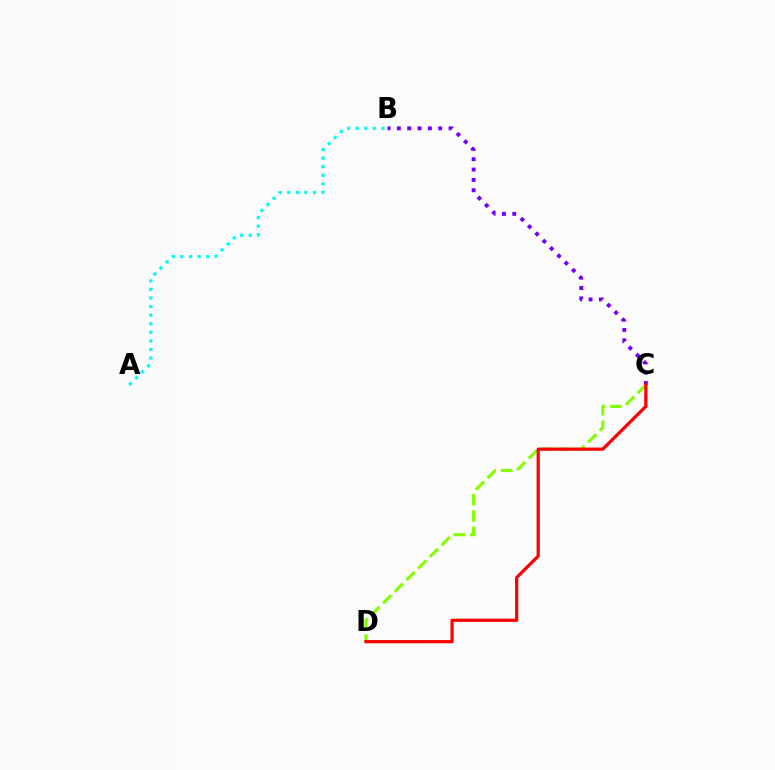{('B', 'C'): [{'color': '#7200ff', 'line_style': 'dotted', 'thickness': 2.81}], ('C', 'D'): [{'color': '#84ff00', 'line_style': 'dashed', 'thickness': 2.24}, {'color': '#ff0000', 'line_style': 'solid', 'thickness': 2.31}], ('A', 'B'): [{'color': '#00fff6', 'line_style': 'dotted', 'thickness': 2.33}]}